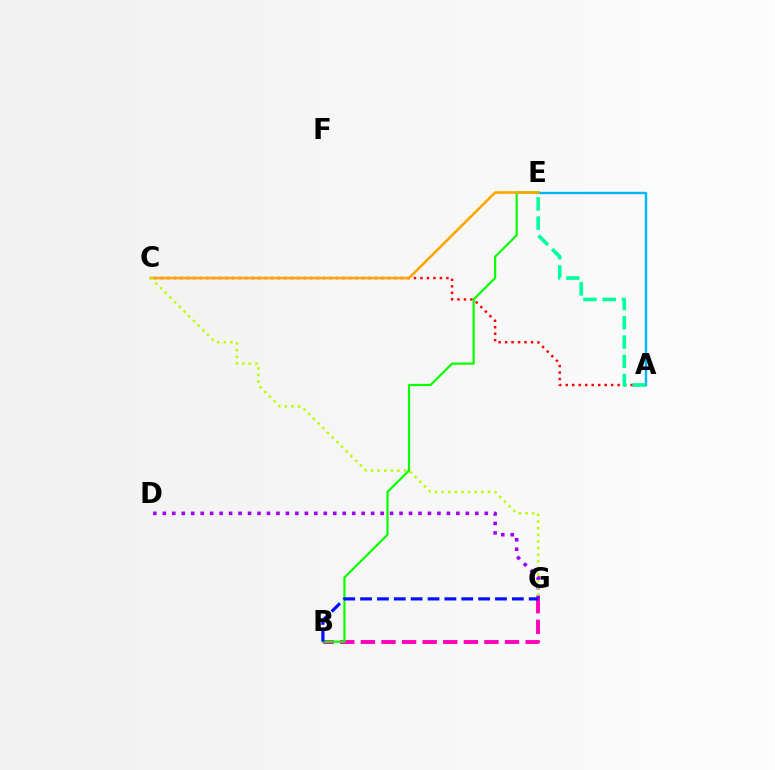{('A', 'E'): [{'color': '#00b5ff', 'line_style': 'solid', 'thickness': 1.71}, {'color': '#00ff9d', 'line_style': 'dashed', 'thickness': 2.61}], ('A', 'C'): [{'color': '#ff0000', 'line_style': 'dotted', 'thickness': 1.76}], ('B', 'G'): [{'color': '#ff00bd', 'line_style': 'dashed', 'thickness': 2.8}, {'color': '#0010ff', 'line_style': 'dashed', 'thickness': 2.29}], ('D', 'G'): [{'color': '#9b00ff', 'line_style': 'dotted', 'thickness': 2.57}], ('B', 'E'): [{'color': '#08ff00', 'line_style': 'solid', 'thickness': 1.59}], ('C', 'E'): [{'color': '#ffa500', 'line_style': 'solid', 'thickness': 1.87}], ('C', 'G'): [{'color': '#b3ff00', 'line_style': 'dotted', 'thickness': 1.8}]}